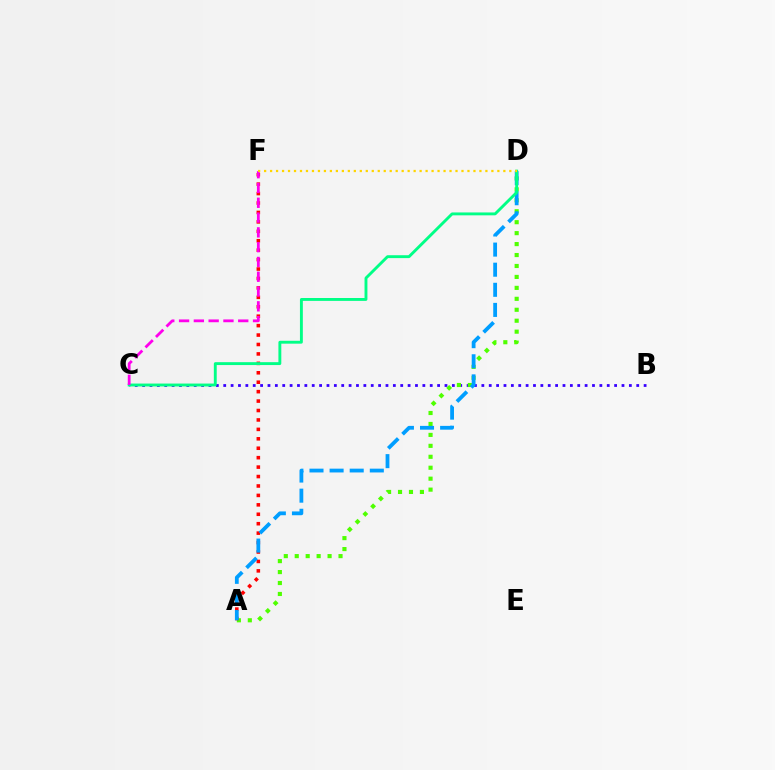{('B', 'C'): [{'color': '#3700ff', 'line_style': 'dotted', 'thickness': 2.0}], ('A', 'D'): [{'color': '#4fff00', 'line_style': 'dotted', 'thickness': 2.97}, {'color': '#009eff', 'line_style': 'dashed', 'thickness': 2.73}], ('A', 'F'): [{'color': '#ff0000', 'line_style': 'dotted', 'thickness': 2.56}], ('C', 'D'): [{'color': '#00ff86', 'line_style': 'solid', 'thickness': 2.08}], ('C', 'F'): [{'color': '#ff00ed', 'line_style': 'dashed', 'thickness': 2.01}], ('D', 'F'): [{'color': '#ffd500', 'line_style': 'dotted', 'thickness': 1.63}]}